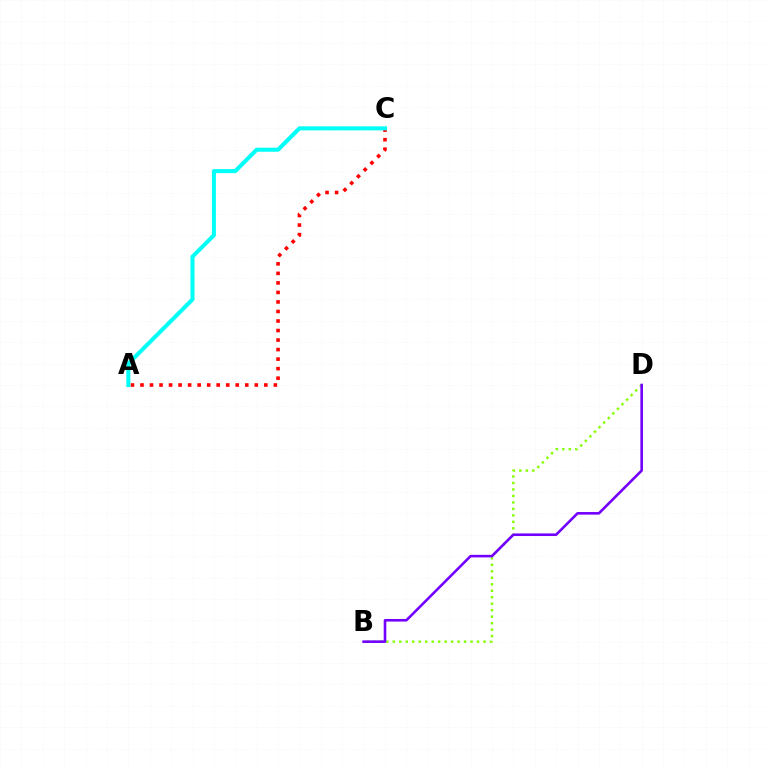{('B', 'D'): [{'color': '#84ff00', 'line_style': 'dotted', 'thickness': 1.76}, {'color': '#7200ff', 'line_style': 'solid', 'thickness': 1.87}], ('A', 'C'): [{'color': '#ff0000', 'line_style': 'dotted', 'thickness': 2.59}, {'color': '#00fff6', 'line_style': 'solid', 'thickness': 2.91}]}